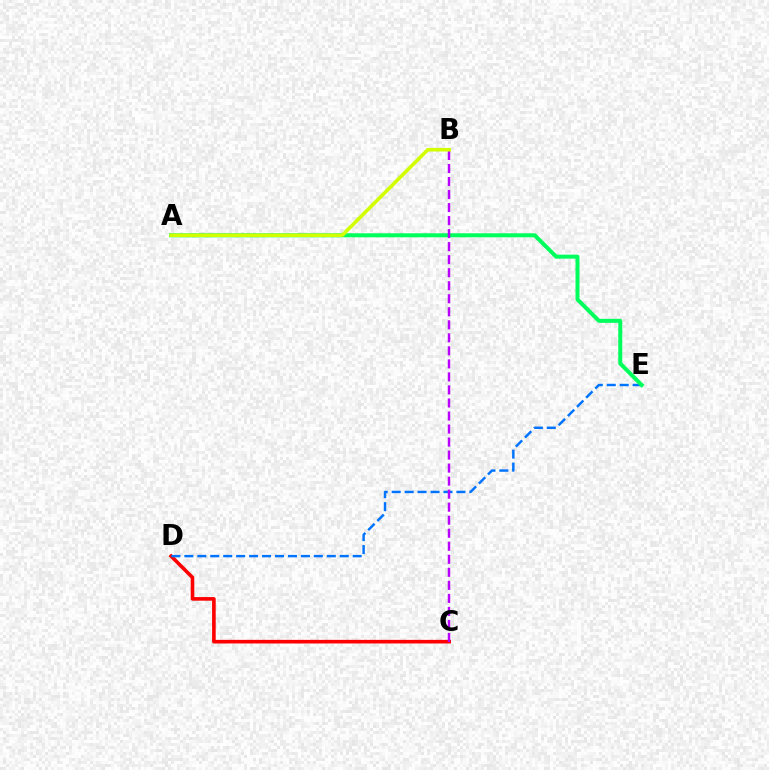{('C', 'D'): [{'color': '#ff0000', 'line_style': 'solid', 'thickness': 2.6}], ('D', 'E'): [{'color': '#0074ff', 'line_style': 'dashed', 'thickness': 1.76}], ('A', 'E'): [{'color': '#00ff5c', 'line_style': 'solid', 'thickness': 2.89}], ('B', 'C'): [{'color': '#b900ff', 'line_style': 'dashed', 'thickness': 1.77}], ('A', 'B'): [{'color': '#d1ff00', 'line_style': 'solid', 'thickness': 2.59}]}